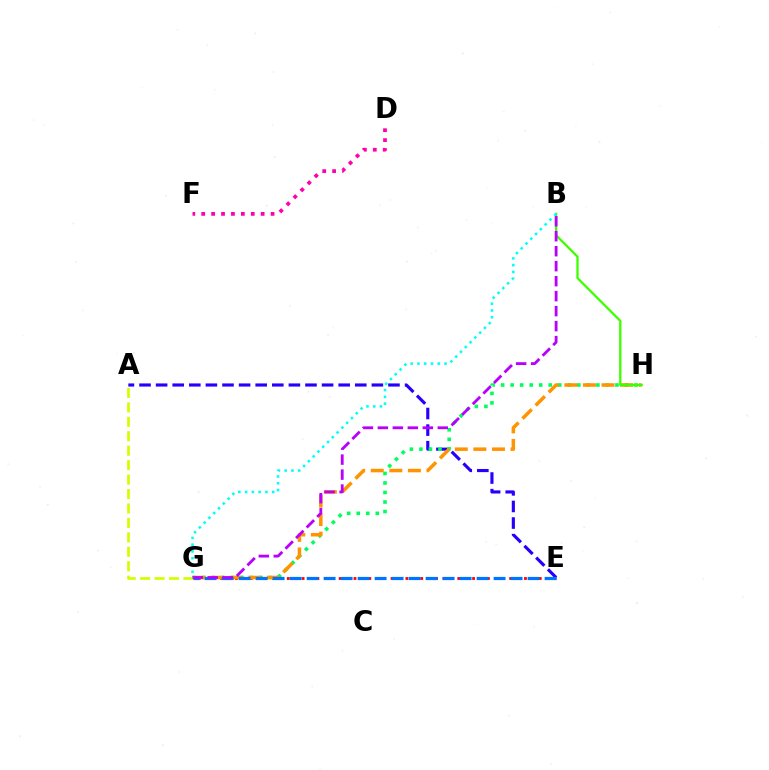{('A', 'E'): [{'color': '#2500ff', 'line_style': 'dashed', 'thickness': 2.25}], ('E', 'G'): [{'color': '#ff0000', 'line_style': 'dotted', 'thickness': 2.01}, {'color': '#0074ff', 'line_style': 'dashed', 'thickness': 2.31}], ('G', 'H'): [{'color': '#00ff5c', 'line_style': 'dotted', 'thickness': 2.59}, {'color': '#ff9400', 'line_style': 'dashed', 'thickness': 2.52}], ('B', 'H'): [{'color': '#3dff00', 'line_style': 'solid', 'thickness': 1.65}], ('A', 'G'): [{'color': '#d1ff00', 'line_style': 'dashed', 'thickness': 1.96}], ('B', 'G'): [{'color': '#b900ff', 'line_style': 'dashed', 'thickness': 2.04}, {'color': '#00fff6', 'line_style': 'dotted', 'thickness': 1.84}], ('D', 'F'): [{'color': '#ff00ac', 'line_style': 'dotted', 'thickness': 2.69}]}